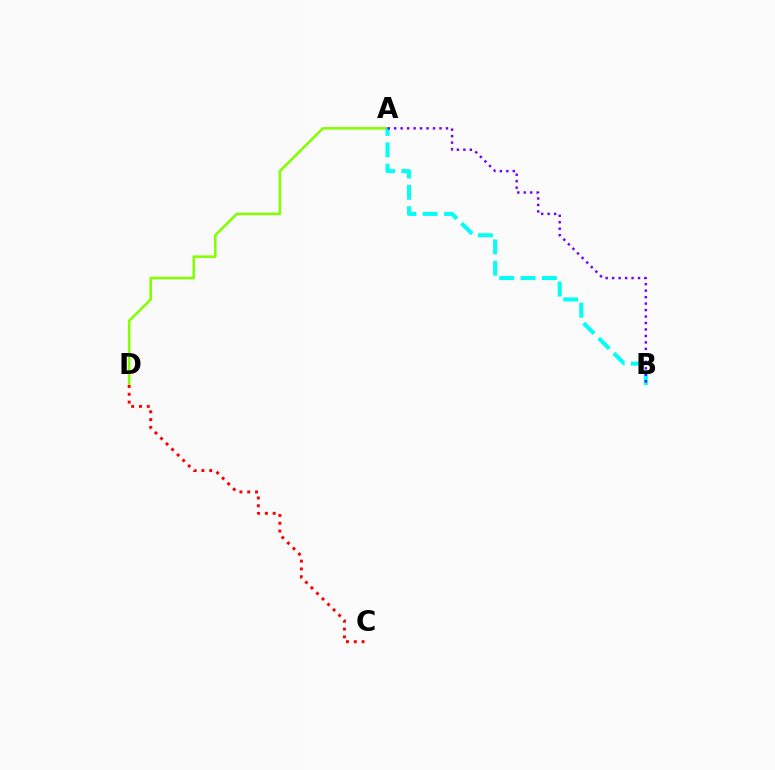{('A', 'D'): [{'color': '#84ff00', 'line_style': 'solid', 'thickness': 1.86}], ('C', 'D'): [{'color': '#ff0000', 'line_style': 'dotted', 'thickness': 2.12}], ('A', 'B'): [{'color': '#00fff6', 'line_style': 'dashed', 'thickness': 2.9}, {'color': '#7200ff', 'line_style': 'dotted', 'thickness': 1.76}]}